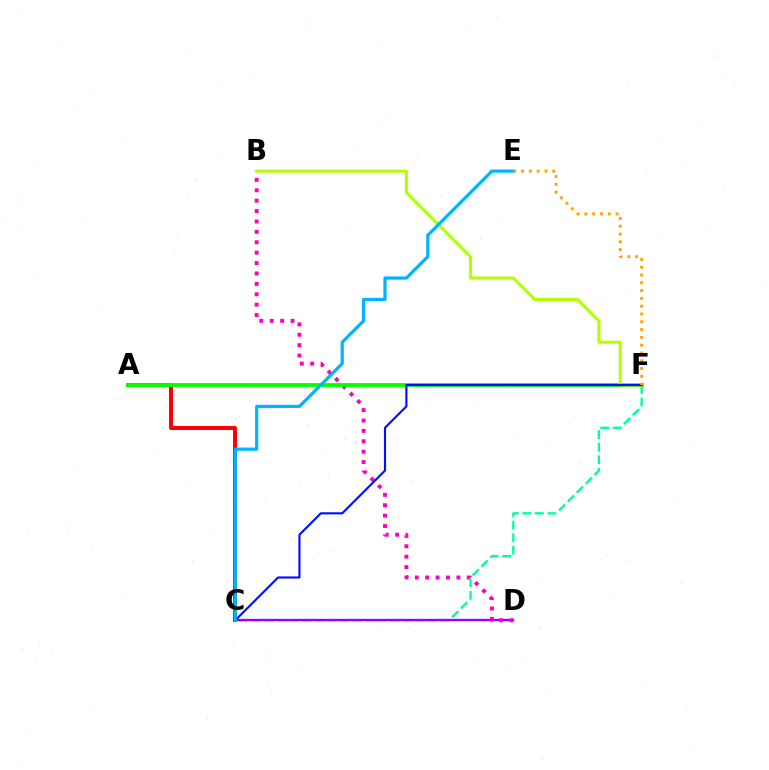{('A', 'C'): [{'color': '#ff0000', 'line_style': 'solid', 'thickness': 2.87}], ('C', 'F'): [{'color': '#00ff9d', 'line_style': 'dashed', 'thickness': 1.71}, {'color': '#0010ff', 'line_style': 'solid', 'thickness': 1.54}], ('C', 'D'): [{'color': '#9b00ff', 'line_style': 'solid', 'thickness': 1.69}], ('B', 'D'): [{'color': '#ff00bd', 'line_style': 'dotted', 'thickness': 2.83}], ('A', 'F'): [{'color': '#08ff00', 'line_style': 'solid', 'thickness': 2.77}], ('B', 'F'): [{'color': '#b3ff00', 'line_style': 'solid', 'thickness': 2.2}], ('C', 'E'): [{'color': '#00b5ff', 'line_style': 'solid', 'thickness': 2.32}], ('E', 'F'): [{'color': '#ffa500', 'line_style': 'dotted', 'thickness': 2.12}]}